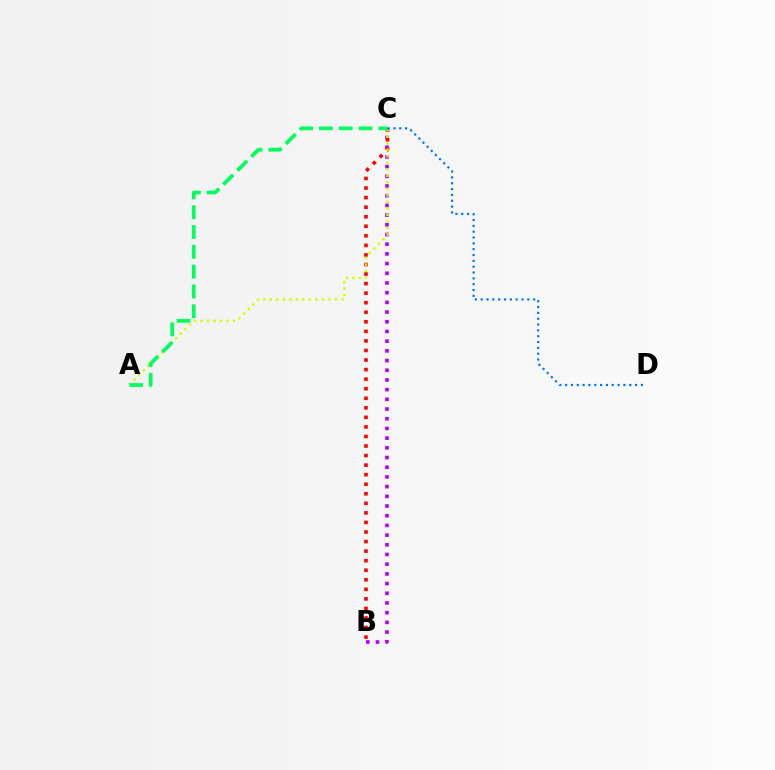{('B', 'C'): [{'color': '#b900ff', 'line_style': 'dotted', 'thickness': 2.63}, {'color': '#ff0000', 'line_style': 'dotted', 'thickness': 2.6}], ('A', 'C'): [{'color': '#d1ff00', 'line_style': 'dotted', 'thickness': 1.77}, {'color': '#00ff5c', 'line_style': 'dashed', 'thickness': 2.69}], ('C', 'D'): [{'color': '#0074ff', 'line_style': 'dotted', 'thickness': 1.58}]}